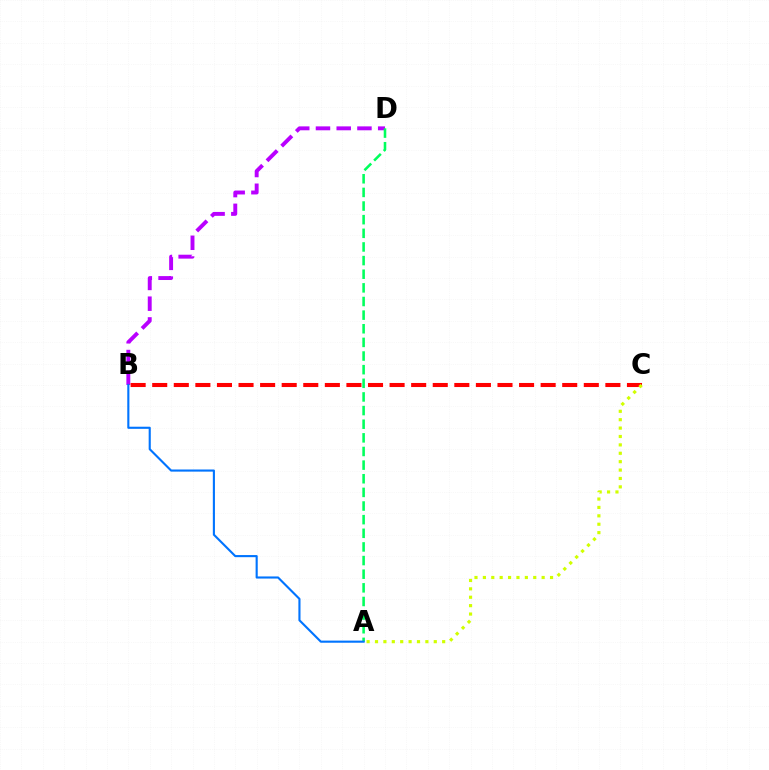{('B', 'D'): [{'color': '#b900ff', 'line_style': 'dashed', 'thickness': 2.82}], ('B', 'C'): [{'color': '#ff0000', 'line_style': 'dashed', 'thickness': 2.93}], ('A', 'C'): [{'color': '#d1ff00', 'line_style': 'dotted', 'thickness': 2.28}], ('A', 'D'): [{'color': '#00ff5c', 'line_style': 'dashed', 'thickness': 1.85}], ('A', 'B'): [{'color': '#0074ff', 'line_style': 'solid', 'thickness': 1.53}]}